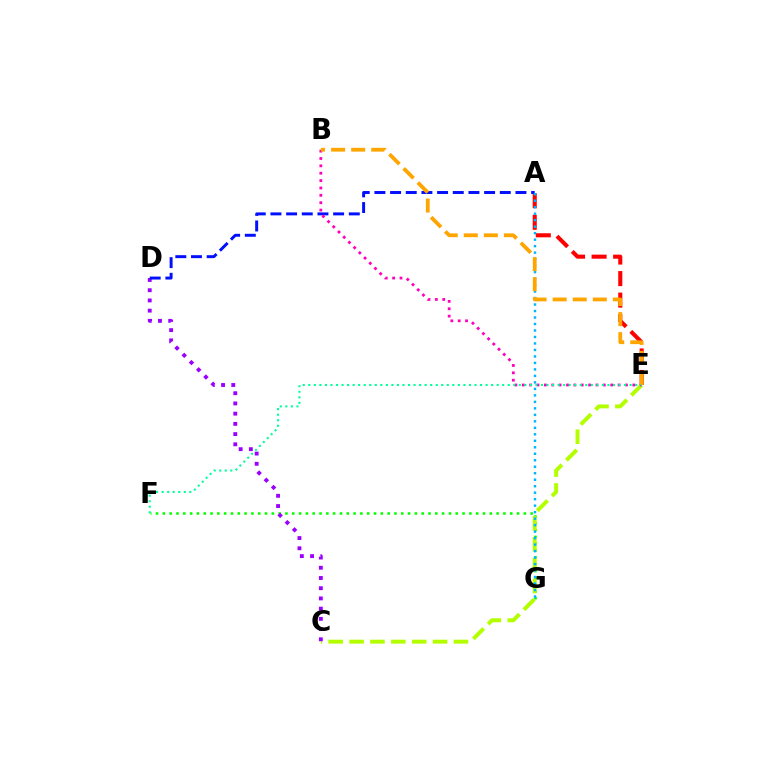{('F', 'G'): [{'color': '#08ff00', 'line_style': 'dotted', 'thickness': 1.85}], ('C', 'E'): [{'color': '#b3ff00', 'line_style': 'dashed', 'thickness': 2.84}], ('A', 'E'): [{'color': '#ff0000', 'line_style': 'dashed', 'thickness': 2.93}], ('C', 'D'): [{'color': '#9b00ff', 'line_style': 'dotted', 'thickness': 2.78}], ('A', 'D'): [{'color': '#0010ff', 'line_style': 'dashed', 'thickness': 2.13}], ('A', 'G'): [{'color': '#00b5ff', 'line_style': 'dotted', 'thickness': 1.76}], ('B', 'E'): [{'color': '#ff00bd', 'line_style': 'dotted', 'thickness': 2.0}, {'color': '#ffa500', 'line_style': 'dashed', 'thickness': 2.73}], ('E', 'F'): [{'color': '#00ff9d', 'line_style': 'dotted', 'thickness': 1.51}]}